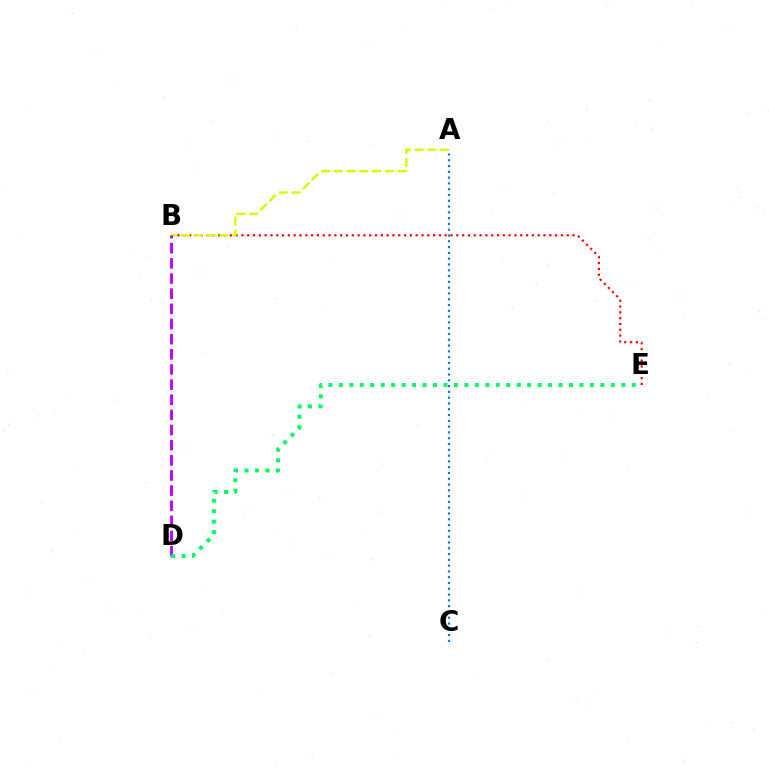{('B', 'E'): [{'color': '#ff0000', 'line_style': 'dotted', 'thickness': 1.58}], ('A', 'C'): [{'color': '#0074ff', 'line_style': 'dotted', 'thickness': 1.57}], ('A', 'B'): [{'color': '#d1ff00', 'line_style': 'dashed', 'thickness': 1.74}], ('B', 'D'): [{'color': '#b900ff', 'line_style': 'dashed', 'thickness': 2.06}], ('D', 'E'): [{'color': '#00ff5c', 'line_style': 'dotted', 'thickness': 2.84}]}